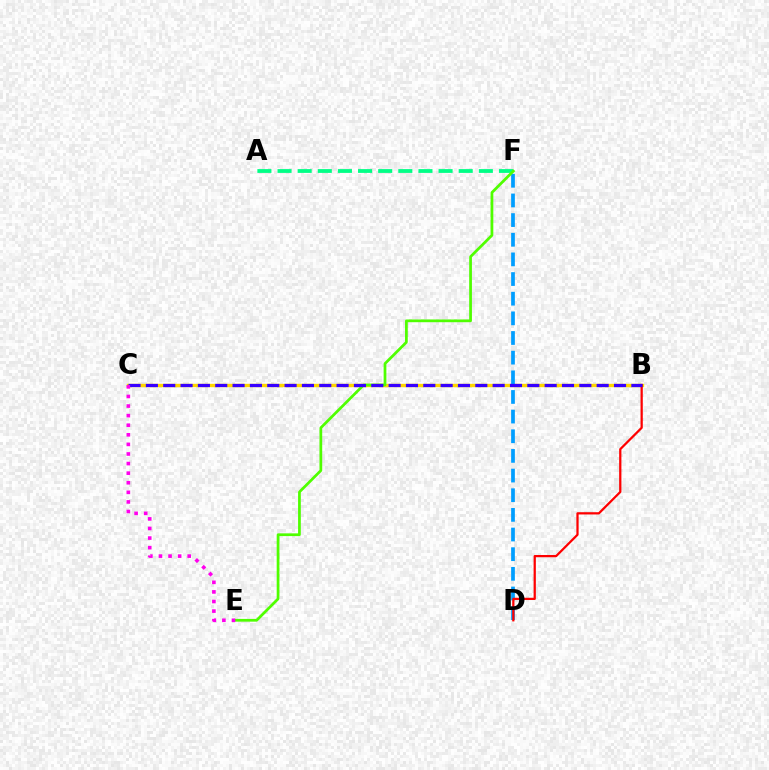{('A', 'F'): [{'color': '#00ff86', 'line_style': 'dashed', 'thickness': 2.73}], ('B', 'C'): [{'color': '#ffd500', 'line_style': 'solid', 'thickness': 2.42}, {'color': '#3700ff', 'line_style': 'dashed', 'thickness': 2.36}], ('D', 'F'): [{'color': '#009eff', 'line_style': 'dashed', 'thickness': 2.67}], ('B', 'D'): [{'color': '#ff0000', 'line_style': 'solid', 'thickness': 1.62}], ('E', 'F'): [{'color': '#4fff00', 'line_style': 'solid', 'thickness': 1.97}], ('C', 'E'): [{'color': '#ff00ed', 'line_style': 'dotted', 'thickness': 2.61}]}